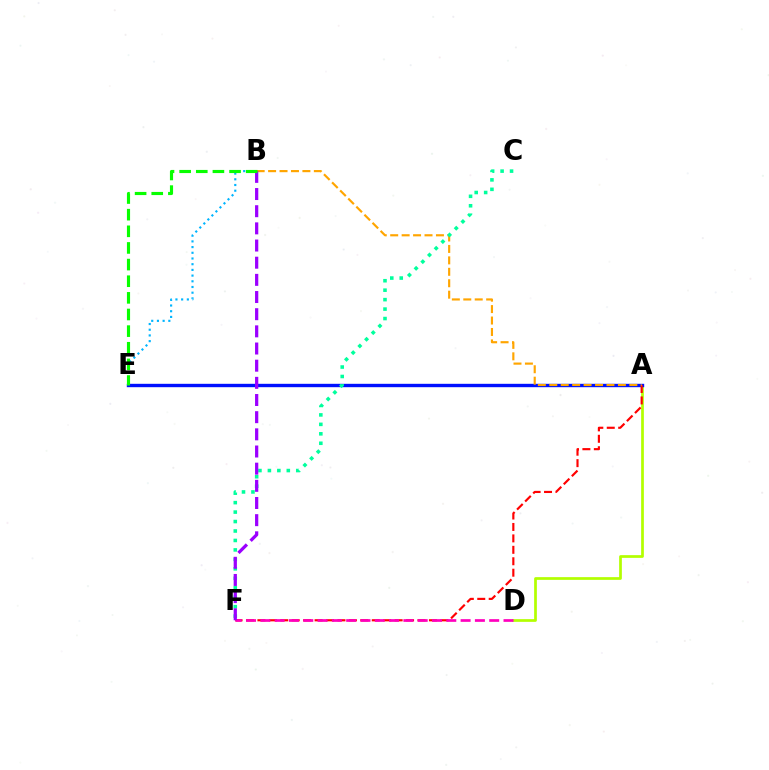{('A', 'D'): [{'color': '#b3ff00', 'line_style': 'solid', 'thickness': 1.96}], ('A', 'E'): [{'color': '#0010ff', 'line_style': 'solid', 'thickness': 2.44}], ('A', 'F'): [{'color': '#ff0000', 'line_style': 'dashed', 'thickness': 1.55}], ('A', 'B'): [{'color': '#ffa500', 'line_style': 'dashed', 'thickness': 1.55}], ('B', 'E'): [{'color': '#00b5ff', 'line_style': 'dotted', 'thickness': 1.55}, {'color': '#08ff00', 'line_style': 'dashed', 'thickness': 2.26}], ('C', 'F'): [{'color': '#00ff9d', 'line_style': 'dotted', 'thickness': 2.57}], ('D', 'F'): [{'color': '#ff00bd', 'line_style': 'dashed', 'thickness': 1.94}], ('B', 'F'): [{'color': '#9b00ff', 'line_style': 'dashed', 'thickness': 2.33}]}